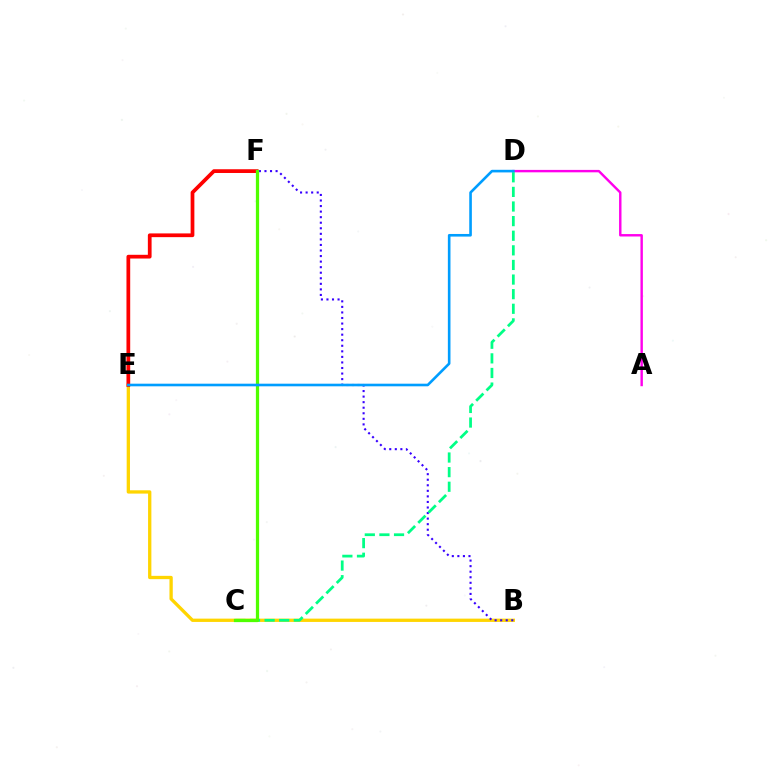{('B', 'E'): [{'color': '#ffd500', 'line_style': 'solid', 'thickness': 2.38}], ('B', 'F'): [{'color': '#3700ff', 'line_style': 'dotted', 'thickness': 1.51}], ('A', 'D'): [{'color': '#ff00ed', 'line_style': 'solid', 'thickness': 1.74}], ('C', 'D'): [{'color': '#00ff86', 'line_style': 'dashed', 'thickness': 1.98}], ('E', 'F'): [{'color': '#ff0000', 'line_style': 'solid', 'thickness': 2.69}], ('C', 'F'): [{'color': '#4fff00', 'line_style': 'solid', 'thickness': 2.34}], ('D', 'E'): [{'color': '#009eff', 'line_style': 'solid', 'thickness': 1.88}]}